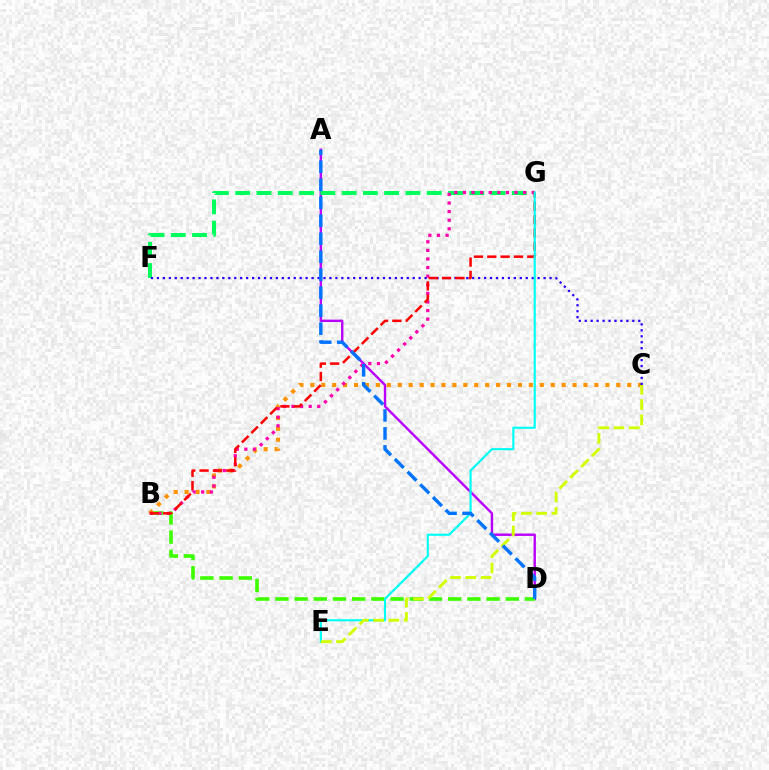{('A', 'D'): [{'color': '#b900ff', 'line_style': 'solid', 'thickness': 1.72}, {'color': '#0074ff', 'line_style': 'dashed', 'thickness': 2.44}], ('B', 'D'): [{'color': '#3dff00', 'line_style': 'dashed', 'thickness': 2.61}], ('F', 'G'): [{'color': '#00ff5c', 'line_style': 'dashed', 'thickness': 2.89}], ('B', 'C'): [{'color': '#ff9400', 'line_style': 'dotted', 'thickness': 2.97}], ('C', 'F'): [{'color': '#2500ff', 'line_style': 'dotted', 'thickness': 1.62}], ('B', 'G'): [{'color': '#ff00ac', 'line_style': 'dotted', 'thickness': 2.34}, {'color': '#ff0000', 'line_style': 'dashed', 'thickness': 1.81}], ('E', 'G'): [{'color': '#00fff6', 'line_style': 'solid', 'thickness': 1.56}], ('C', 'E'): [{'color': '#d1ff00', 'line_style': 'dashed', 'thickness': 2.08}]}